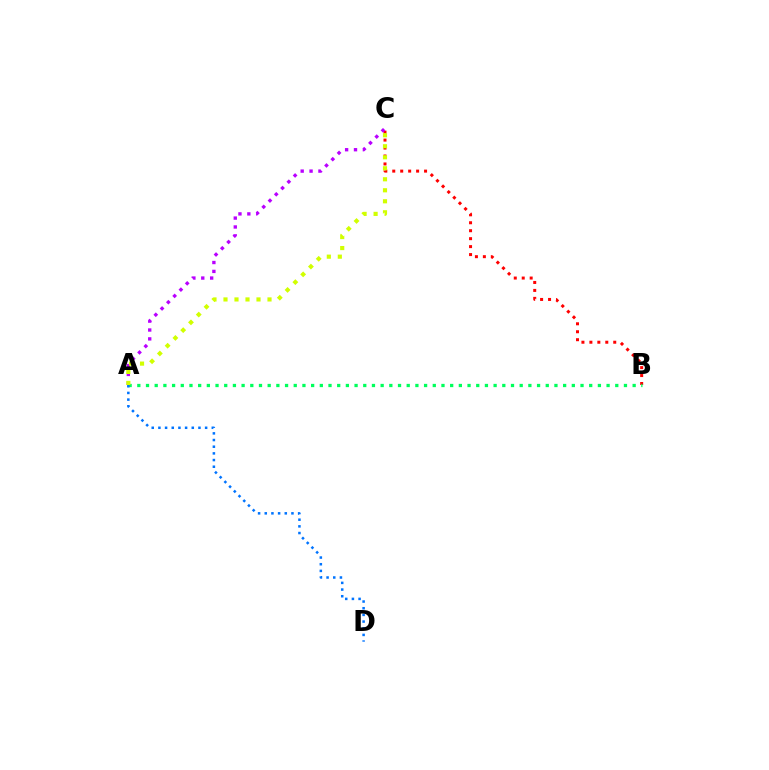{('B', 'C'): [{'color': '#ff0000', 'line_style': 'dotted', 'thickness': 2.16}], ('A', 'B'): [{'color': '#00ff5c', 'line_style': 'dotted', 'thickness': 2.36}], ('A', 'D'): [{'color': '#0074ff', 'line_style': 'dotted', 'thickness': 1.81}], ('A', 'C'): [{'color': '#b900ff', 'line_style': 'dotted', 'thickness': 2.41}, {'color': '#d1ff00', 'line_style': 'dotted', 'thickness': 2.99}]}